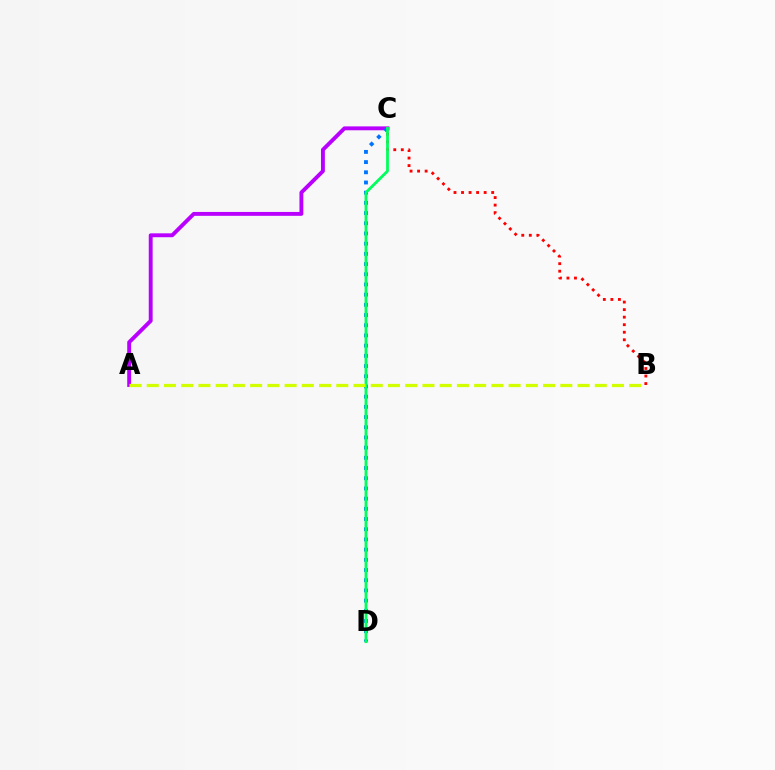{('A', 'C'): [{'color': '#b900ff', 'line_style': 'solid', 'thickness': 2.8}], ('B', 'C'): [{'color': '#ff0000', 'line_style': 'dotted', 'thickness': 2.05}], ('C', 'D'): [{'color': '#0074ff', 'line_style': 'dotted', 'thickness': 2.77}, {'color': '#00ff5c', 'line_style': 'solid', 'thickness': 2.01}], ('A', 'B'): [{'color': '#d1ff00', 'line_style': 'dashed', 'thickness': 2.34}]}